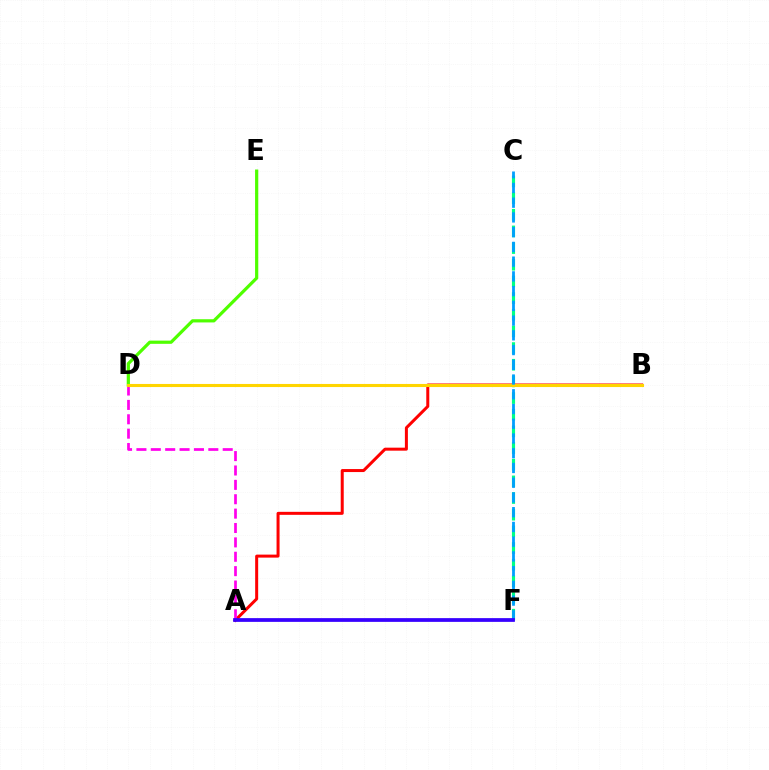{('D', 'E'): [{'color': '#4fff00', 'line_style': 'solid', 'thickness': 2.31}], ('C', 'F'): [{'color': '#00ff86', 'line_style': 'dashed', 'thickness': 2.26}, {'color': '#009eff', 'line_style': 'dashed', 'thickness': 2.0}], ('A', 'B'): [{'color': '#ff0000', 'line_style': 'solid', 'thickness': 2.16}], ('A', 'D'): [{'color': '#ff00ed', 'line_style': 'dashed', 'thickness': 1.95}], ('B', 'D'): [{'color': '#ffd500', 'line_style': 'solid', 'thickness': 2.23}], ('A', 'F'): [{'color': '#3700ff', 'line_style': 'solid', 'thickness': 2.7}]}